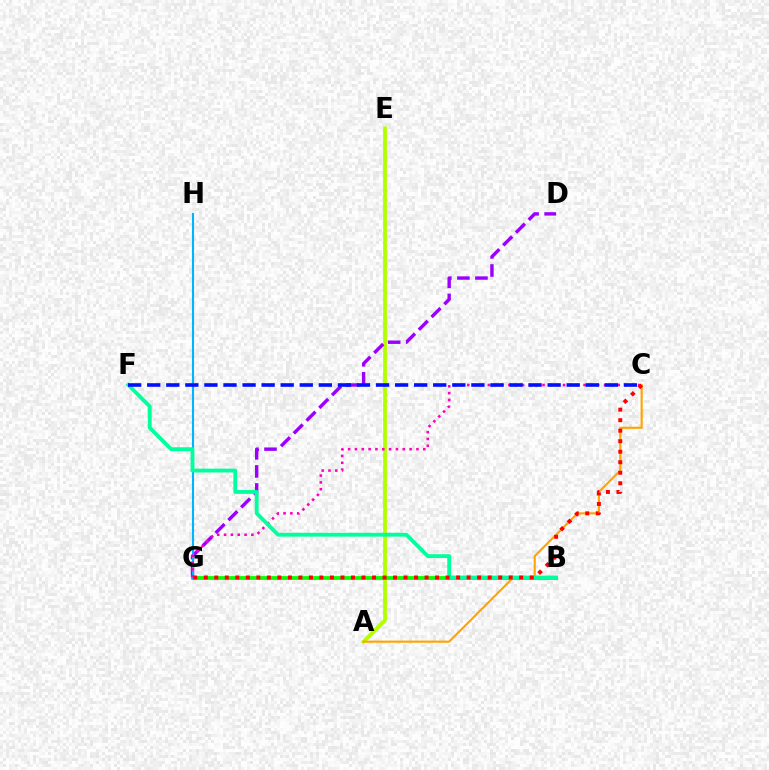{('A', 'E'): [{'color': '#b3ff00', 'line_style': 'solid', 'thickness': 2.73}], ('A', 'C'): [{'color': '#ffa500', 'line_style': 'solid', 'thickness': 1.54}], ('D', 'G'): [{'color': '#9b00ff', 'line_style': 'dashed', 'thickness': 2.45}], ('B', 'G'): [{'color': '#08ff00', 'line_style': 'solid', 'thickness': 2.73}], ('G', 'H'): [{'color': '#00b5ff', 'line_style': 'solid', 'thickness': 1.51}], ('C', 'G'): [{'color': '#ff00bd', 'line_style': 'dotted', 'thickness': 1.86}, {'color': '#ff0000', 'line_style': 'dotted', 'thickness': 2.86}], ('B', 'F'): [{'color': '#00ff9d', 'line_style': 'solid', 'thickness': 2.76}], ('C', 'F'): [{'color': '#0010ff', 'line_style': 'dashed', 'thickness': 2.59}]}